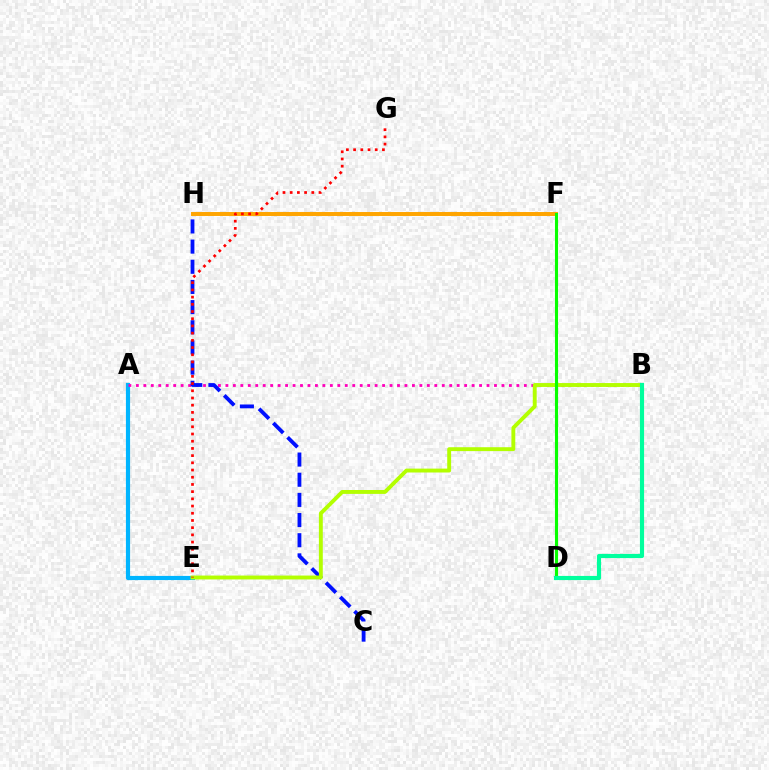{('F', 'H'): [{'color': '#9b00ff', 'line_style': 'dotted', 'thickness': 1.7}, {'color': '#ffa500', 'line_style': 'solid', 'thickness': 2.84}], ('A', 'E'): [{'color': '#00b5ff', 'line_style': 'solid', 'thickness': 3.0}], ('A', 'B'): [{'color': '#ff00bd', 'line_style': 'dotted', 'thickness': 2.03}], ('C', 'H'): [{'color': '#0010ff', 'line_style': 'dashed', 'thickness': 2.74}], ('B', 'E'): [{'color': '#b3ff00', 'line_style': 'solid', 'thickness': 2.8}], ('D', 'F'): [{'color': '#08ff00', 'line_style': 'solid', 'thickness': 2.22}], ('E', 'G'): [{'color': '#ff0000', 'line_style': 'dotted', 'thickness': 1.96}], ('B', 'D'): [{'color': '#00ff9d', 'line_style': 'solid', 'thickness': 2.99}]}